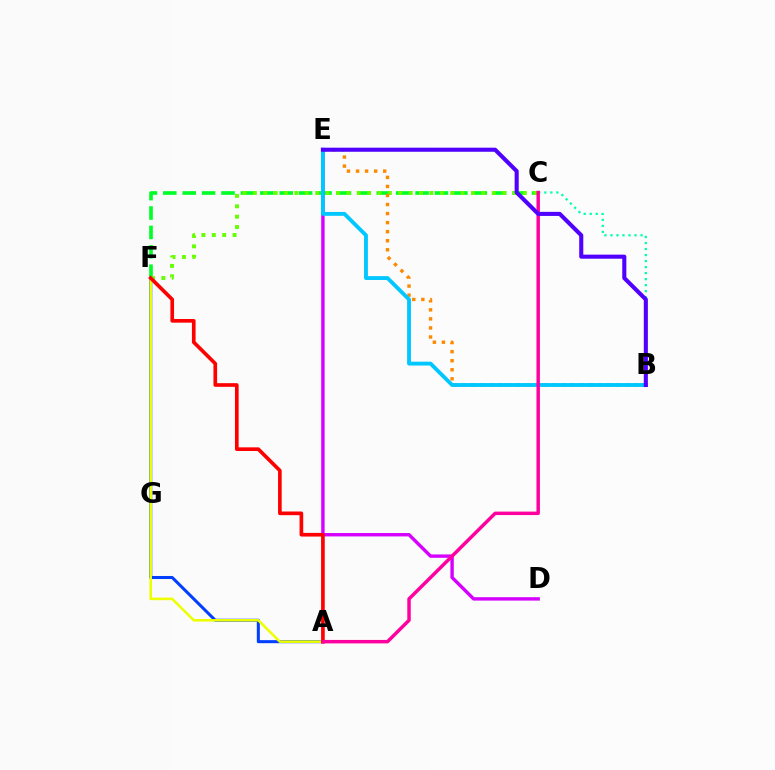{('C', 'F'): [{'color': '#00ff27', 'line_style': 'dashed', 'thickness': 2.64}, {'color': '#66ff00', 'line_style': 'dotted', 'thickness': 2.82}], ('B', 'C'): [{'color': '#00ffaf', 'line_style': 'dotted', 'thickness': 1.64}], ('A', 'F'): [{'color': '#003fff', 'line_style': 'solid', 'thickness': 2.19}, {'color': '#eeff00', 'line_style': 'solid', 'thickness': 1.84}, {'color': '#ff0000', 'line_style': 'solid', 'thickness': 2.63}], ('B', 'E'): [{'color': '#ff8800', 'line_style': 'dotted', 'thickness': 2.46}, {'color': '#00c7ff', 'line_style': 'solid', 'thickness': 2.78}, {'color': '#4f00ff', 'line_style': 'solid', 'thickness': 2.94}], ('D', 'E'): [{'color': '#d600ff', 'line_style': 'solid', 'thickness': 2.44}], ('A', 'C'): [{'color': '#ff00a0', 'line_style': 'solid', 'thickness': 2.49}]}